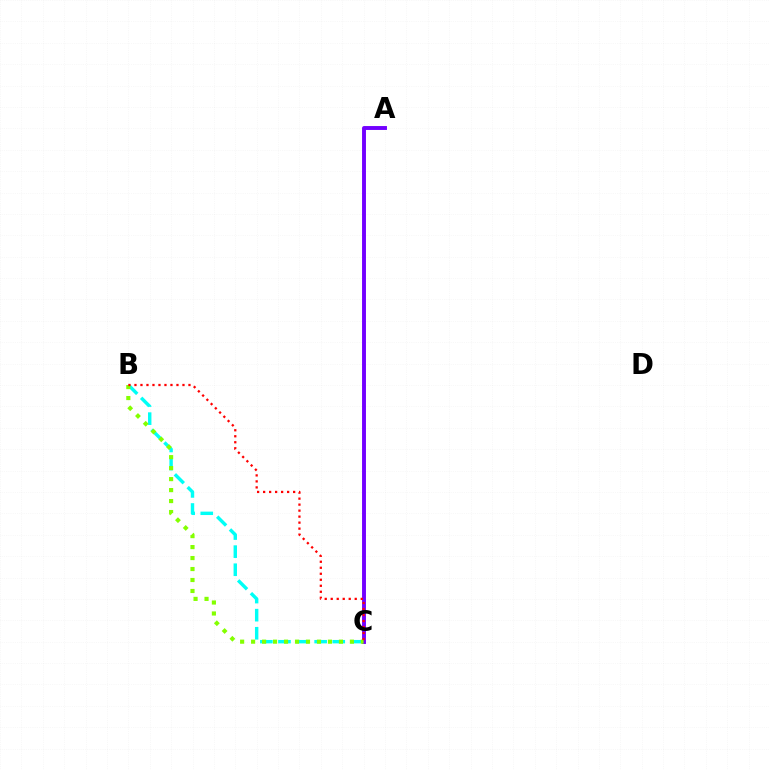{('B', 'C'): [{'color': '#00fff6', 'line_style': 'dashed', 'thickness': 2.46}, {'color': '#84ff00', 'line_style': 'dotted', 'thickness': 2.98}, {'color': '#ff0000', 'line_style': 'dotted', 'thickness': 1.63}], ('A', 'C'): [{'color': '#7200ff', 'line_style': 'solid', 'thickness': 2.81}]}